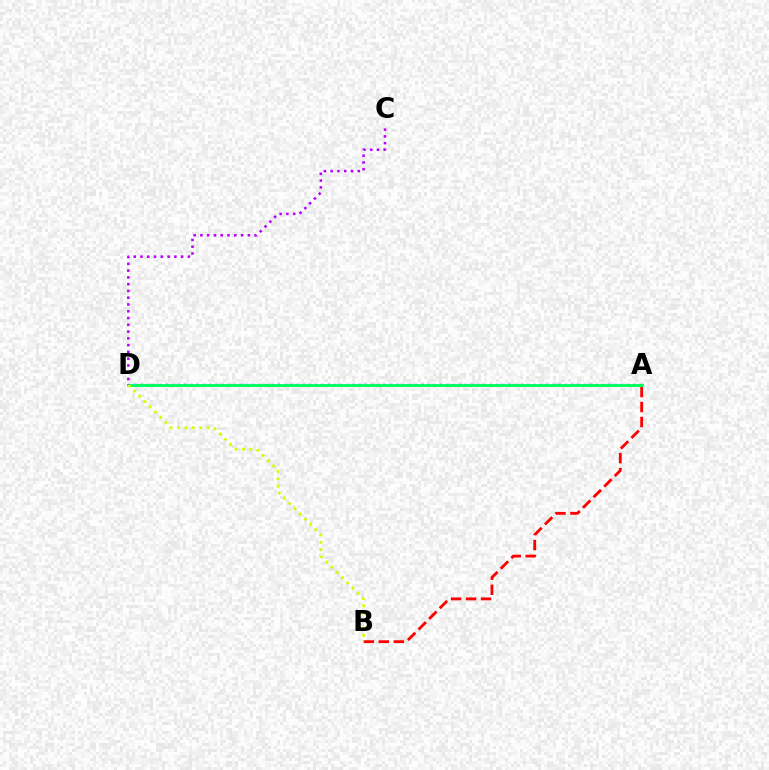{('A', 'D'): [{'color': '#0074ff', 'line_style': 'dotted', 'thickness': 1.69}, {'color': '#00ff5c', 'line_style': 'solid', 'thickness': 2.05}], ('A', 'B'): [{'color': '#ff0000', 'line_style': 'dashed', 'thickness': 2.04}], ('B', 'D'): [{'color': '#d1ff00', 'line_style': 'dotted', 'thickness': 2.01}], ('C', 'D'): [{'color': '#b900ff', 'line_style': 'dotted', 'thickness': 1.84}]}